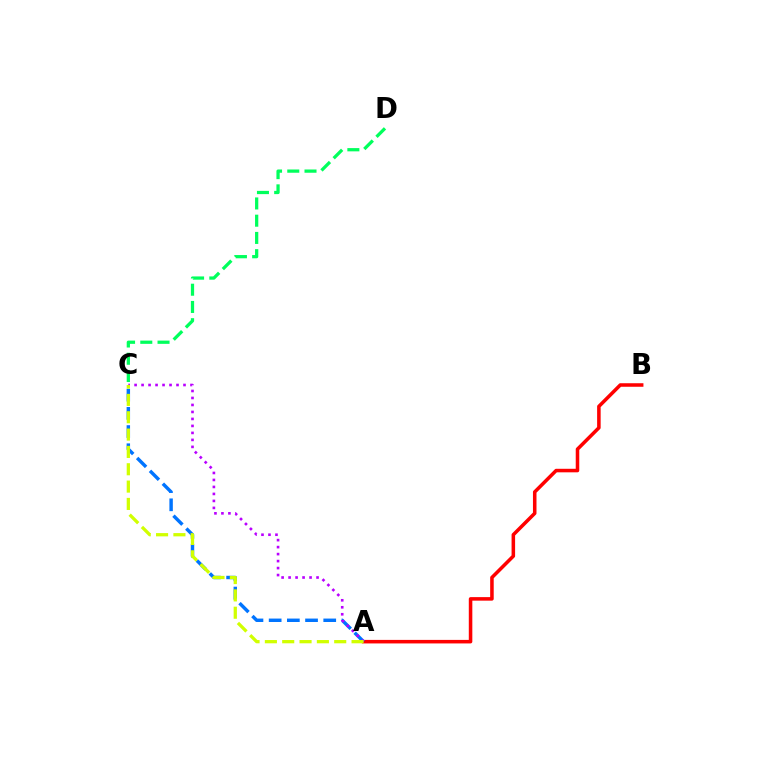{('A', 'B'): [{'color': '#ff0000', 'line_style': 'solid', 'thickness': 2.54}], ('C', 'D'): [{'color': '#00ff5c', 'line_style': 'dashed', 'thickness': 2.34}], ('A', 'C'): [{'color': '#0074ff', 'line_style': 'dashed', 'thickness': 2.47}, {'color': '#b900ff', 'line_style': 'dotted', 'thickness': 1.9}, {'color': '#d1ff00', 'line_style': 'dashed', 'thickness': 2.36}]}